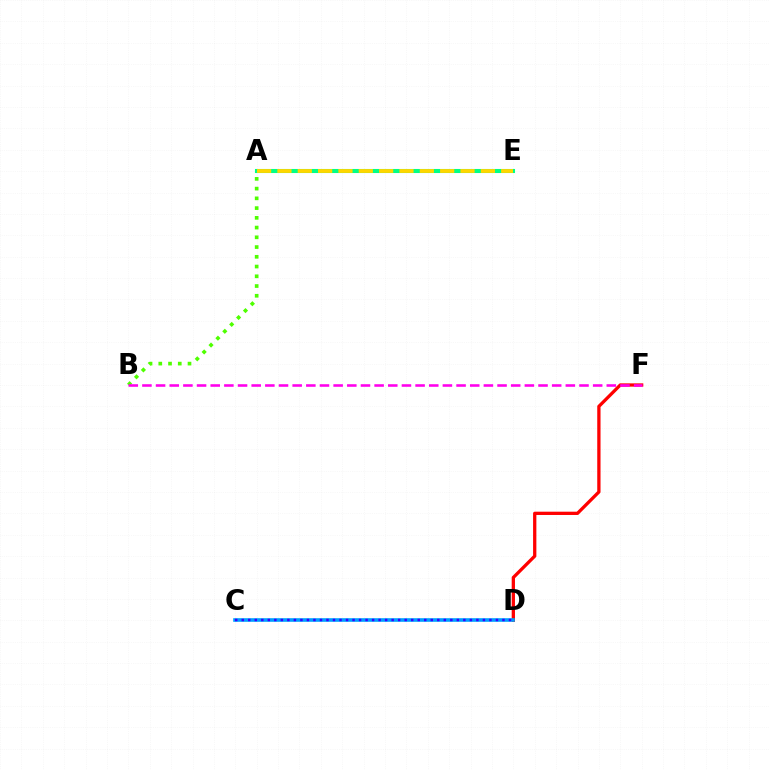{('A', 'B'): [{'color': '#4fff00', 'line_style': 'dotted', 'thickness': 2.65}], ('D', 'F'): [{'color': '#ff0000', 'line_style': 'solid', 'thickness': 2.36}], ('C', 'D'): [{'color': '#009eff', 'line_style': 'solid', 'thickness': 2.6}, {'color': '#3700ff', 'line_style': 'dotted', 'thickness': 1.77}], ('B', 'F'): [{'color': '#ff00ed', 'line_style': 'dashed', 'thickness': 1.86}], ('A', 'E'): [{'color': '#00ff86', 'line_style': 'solid', 'thickness': 2.93}, {'color': '#ffd500', 'line_style': 'dashed', 'thickness': 2.76}]}